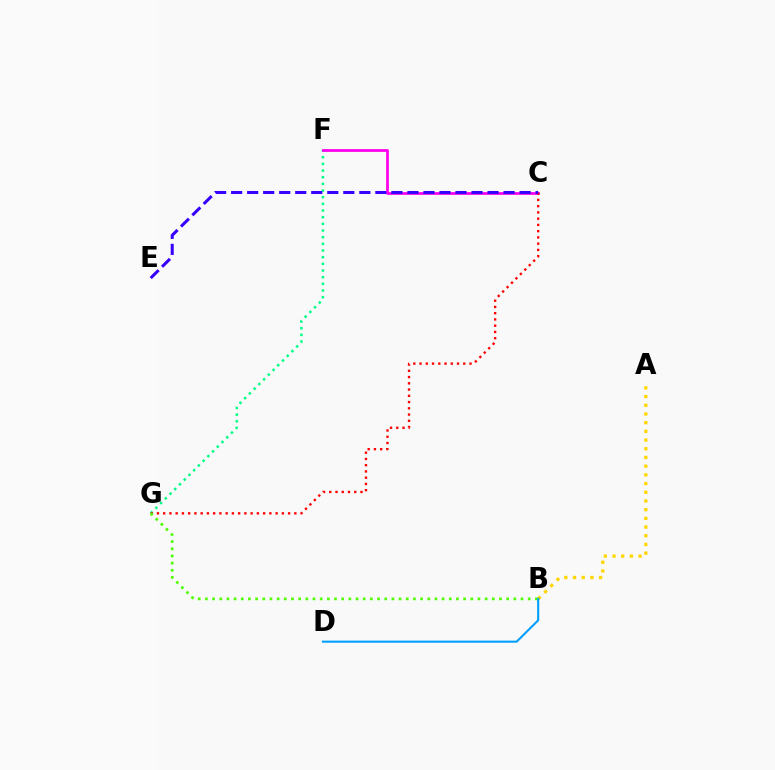{('F', 'G'): [{'color': '#00ff86', 'line_style': 'dotted', 'thickness': 1.81}], ('C', 'F'): [{'color': '#ff00ed', 'line_style': 'solid', 'thickness': 1.98}], ('A', 'B'): [{'color': '#ffd500', 'line_style': 'dotted', 'thickness': 2.36}], ('C', 'G'): [{'color': '#ff0000', 'line_style': 'dotted', 'thickness': 1.7}], ('B', 'G'): [{'color': '#4fff00', 'line_style': 'dotted', 'thickness': 1.95}], ('B', 'D'): [{'color': '#009eff', 'line_style': 'solid', 'thickness': 1.5}], ('C', 'E'): [{'color': '#3700ff', 'line_style': 'dashed', 'thickness': 2.18}]}